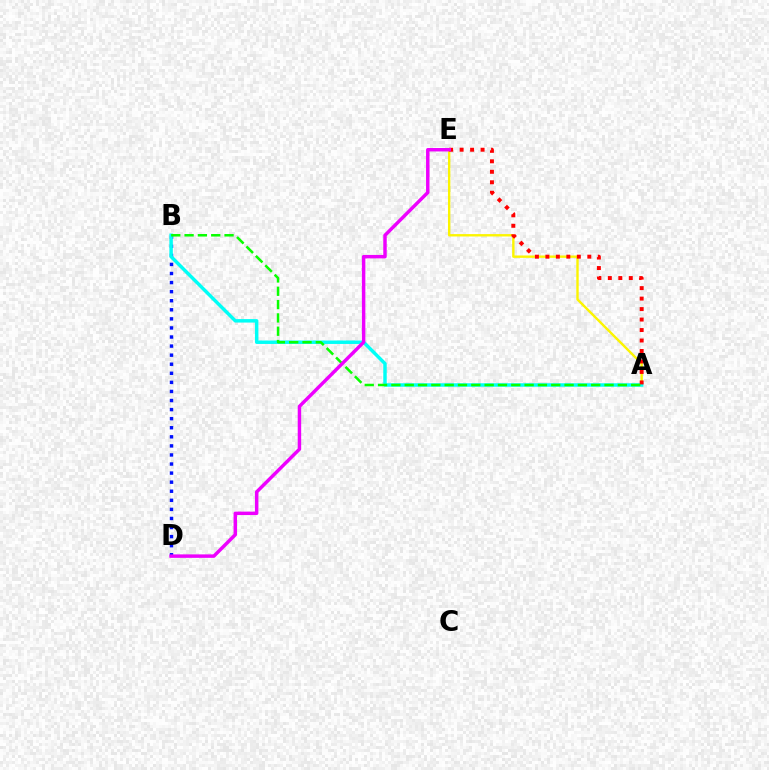{('A', 'E'): [{'color': '#fcf500', 'line_style': 'solid', 'thickness': 1.71}, {'color': '#ff0000', 'line_style': 'dotted', 'thickness': 2.85}], ('B', 'D'): [{'color': '#0010ff', 'line_style': 'dotted', 'thickness': 2.46}], ('A', 'B'): [{'color': '#00fff6', 'line_style': 'solid', 'thickness': 2.49}, {'color': '#08ff00', 'line_style': 'dashed', 'thickness': 1.81}], ('D', 'E'): [{'color': '#ee00ff', 'line_style': 'solid', 'thickness': 2.49}]}